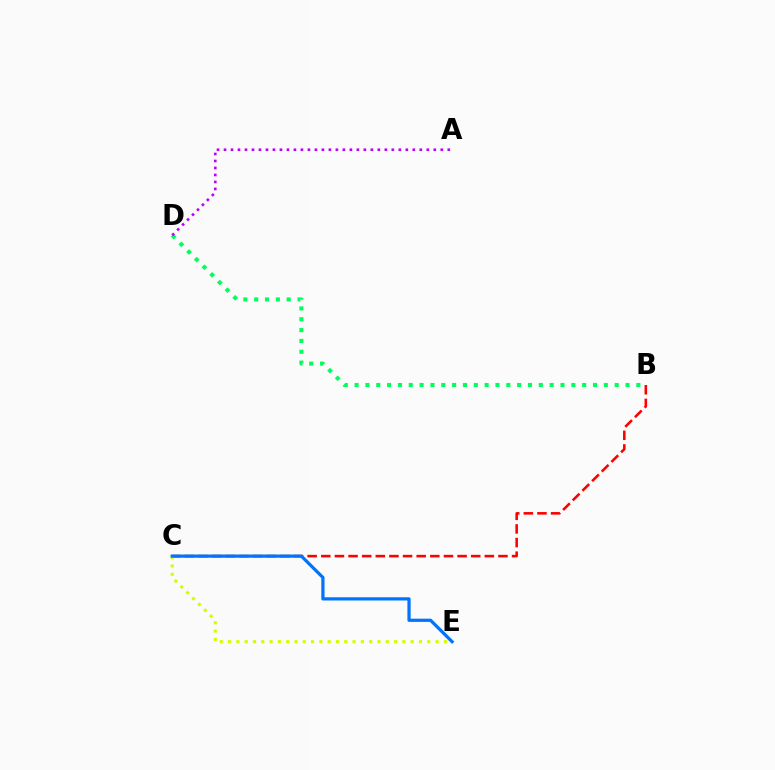{('B', 'C'): [{'color': '#ff0000', 'line_style': 'dashed', 'thickness': 1.85}], ('C', 'E'): [{'color': '#d1ff00', 'line_style': 'dotted', 'thickness': 2.26}, {'color': '#0074ff', 'line_style': 'solid', 'thickness': 2.32}], ('B', 'D'): [{'color': '#00ff5c', 'line_style': 'dotted', 'thickness': 2.94}], ('A', 'D'): [{'color': '#b900ff', 'line_style': 'dotted', 'thickness': 1.9}]}